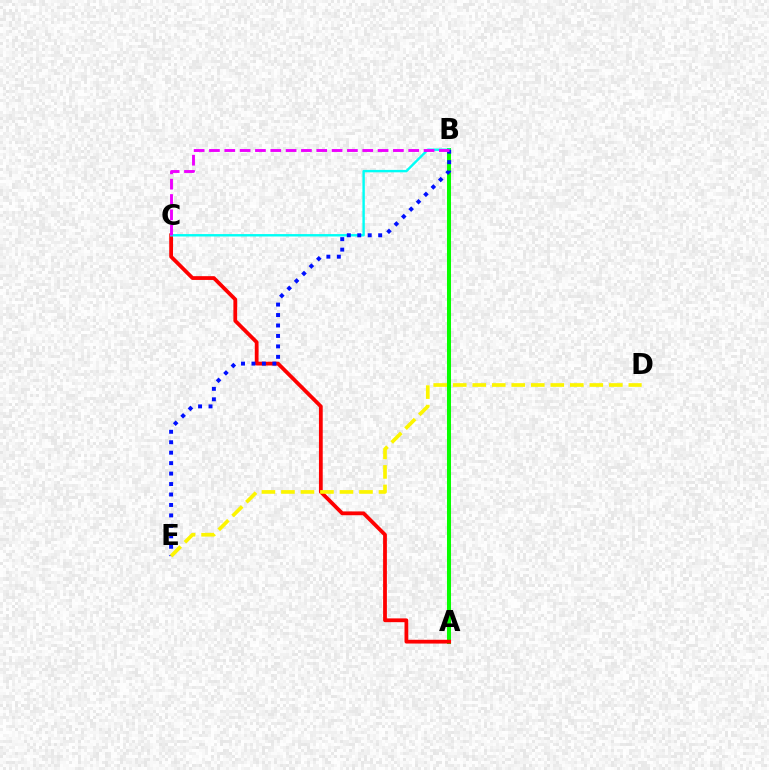{('A', 'B'): [{'color': '#08ff00', 'line_style': 'solid', 'thickness': 2.9}], ('A', 'C'): [{'color': '#ff0000', 'line_style': 'solid', 'thickness': 2.72}], ('B', 'C'): [{'color': '#00fff6', 'line_style': 'solid', 'thickness': 1.74}, {'color': '#ee00ff', 'line_style': 'dashed', 'thickness': 2.08}], ('B', 'E'): [{'color': '#0010ff', 'line_style': 'dotted', 'thickness': 2.84}], ('D', 'E'): [{'color': '#fcf500', 'line_style': 'dashed', 'thickness': 2.65}]}